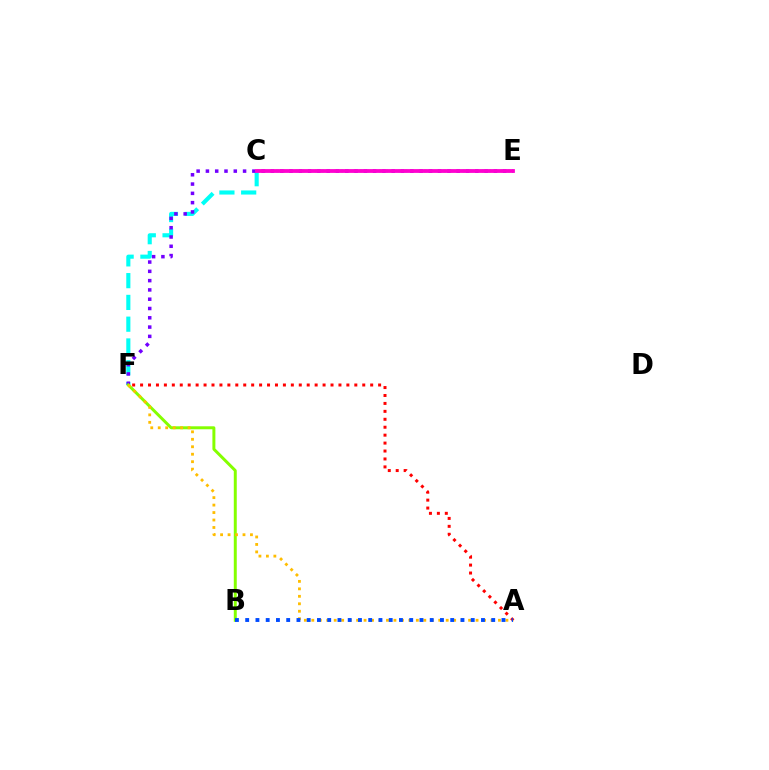{('C', 'E'): [{'color': '#00ff39', 'line_style': 'dotted', 'thickness': 1.75}, {'color': '#ff00cf', 'line_style': 'solid', 'thickness': 2.73}], ('C', 'F'): [{'color': '#00fff6', 'line_style': 'dashed', 'thickness': 2.96}], ('E', 'F'): [{'color': '#7200ff', 'line_style': 'dotted', 'thickness': 2.52}], ('B', 'F'): [{'color': '#84ff00', 'line_style': 'solid', 'thickness': 2.14}], ('A', 'F'): [{'color': '#ffbd00', 'line_style': 'dotted', 'thickness': 2.03}, {'color': '#ff0000', 'line_style': 'dotted', 'thickness': 2.16}], ('A', 'B'): [{'color': '#004bff', 'line_style': 'dotted', 'thickness': 2.79}]}